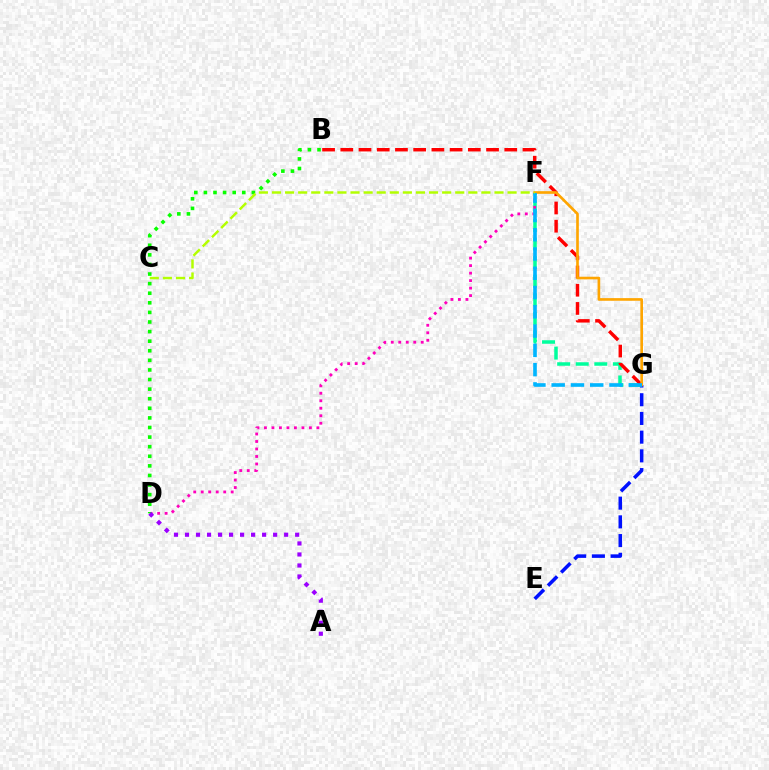{('F', 'G'): [{'color': '#00ff9d', 'line_style': 'dashed', 'thickness': 2.52}, {'color': '#ffa500', 'line_style': 'solid', 'thickness': 1.91}, {'color': '#00b5ff', 'line_style': 'dashed', 'thickness': 2.62}], ('E', 'G'): [{'color': '#0010ff', 'line_style': 'dashed', 'thickness': 2.54}], ('B', 'G'): [{'color': '#ff0000', 'line_style': 'dashed', 'thickness': 2.47}], ('D', 'F'): [{'color': '#ff00bd', 'line_style': 'dotted', 'thickness': 2.04}], ('B', 'D'): [{'color': '#08ff00', 'line_style': 'dotted', 'thickness': 2.61}], ('A', 'D'): [{'color': '#9b00ff', 'line_style': 'dotted', 'thickness': 2.99}], ('C', 'F'): [{'color': '#b3ff00', 'line_style': 'dashed', 'thickness': 1.78}]}